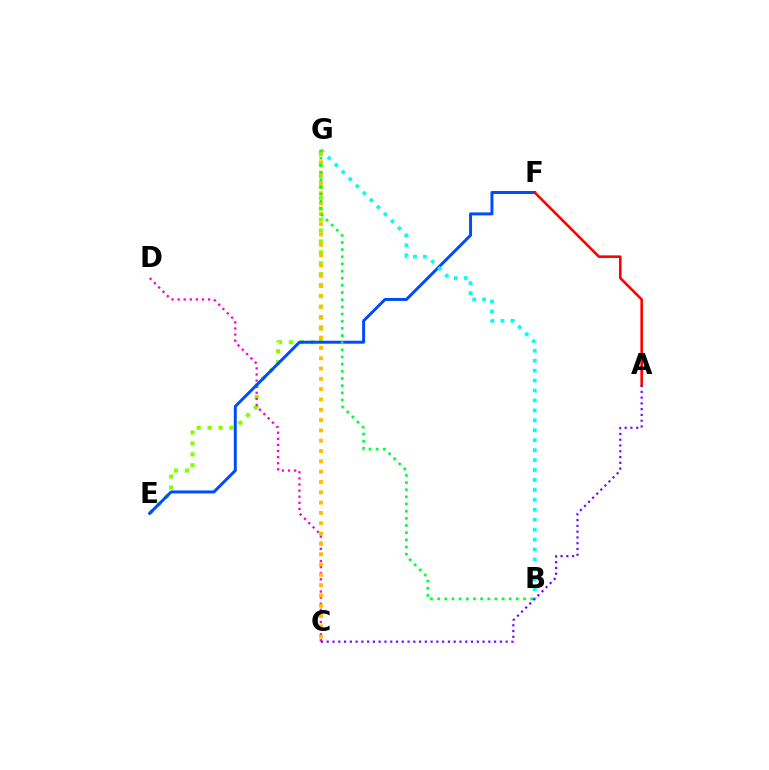{('E', 'G'): [{'color': '#84ff00', 'line_style': 'dotted', 'thickness': 2.96}], ('C', 'D'): [{'color': '#ff00cf', 'line_style': 'dotted', 'thickness': 1.66}], ('E', 'F'): [{'color': '#004bff', 'line_style': 'solid', 'thickness': 2.14}], ('A', 'F'): [{'color': '#ff0000', 'line_style': 'solid', 'thickness': 1.87}], ('B', 'G'): [{'color': '#00fff6', 'line_style': 'dotted', 'thickness': 2.7}, {'color': '#00ff39', 'line_style': 'dotted', 'thickness': 1.95}], ('C', 'G'): [{'color': '#ffbd00', 'line_style': 'dotted', 'thickness': 2.8}], ('A', 'C'): [{'color': '#7200ff', 'line_style': 'dotted', 'thickness': 1.57}]}